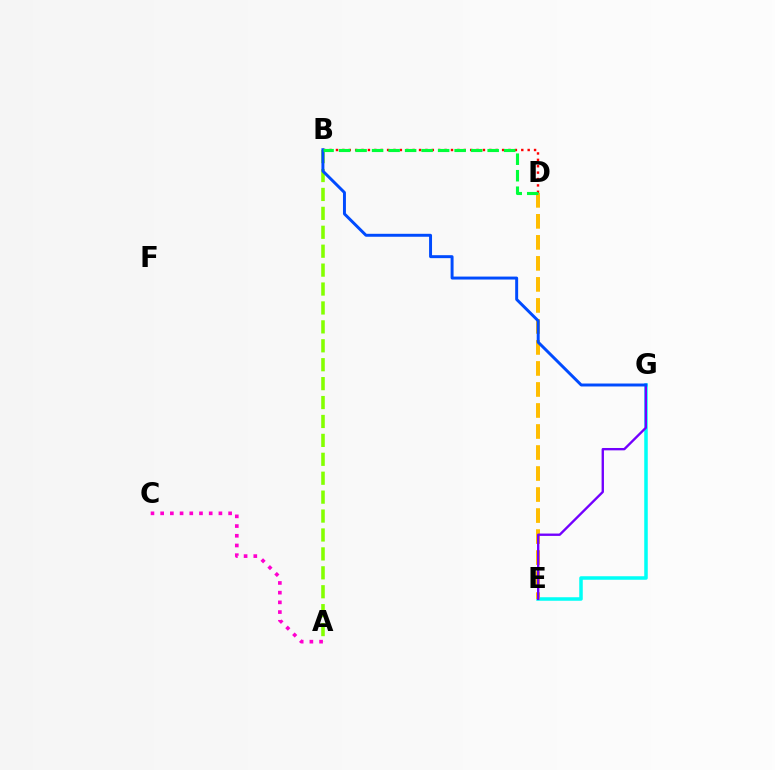{('E', 'G'): [{'color': '#00fff6', 'line_style': 'solid', 'thickness': 2.54}, {'color': '#7200ff', 'line_style': 'solid', 'thickness': 1.7}], ('D', 'E'): [{'color': '#ffbd00', 'line_style': 'dashed', 'thickness': 2.85}], ('A', 'B'): [{'color': '#84ff00', 'line_style': 'dashed', 'thickness': 2.57}], ('B', 'D'): [{'color': '#ff0000', 'line_style': 'dotted', 'thickness': 1.74}, {'color': '#00ff39', 'line_style': 'dashed', 'thickness': 2.24}], ('A', 'C'): [{'color': '#ff00cf', 'line_style': 'dotted', 'thickness': 2.64}], ('B', 'G'): [{'color': '#004bff', 'line_style': 'solid', 'thickness': 2.13}]}